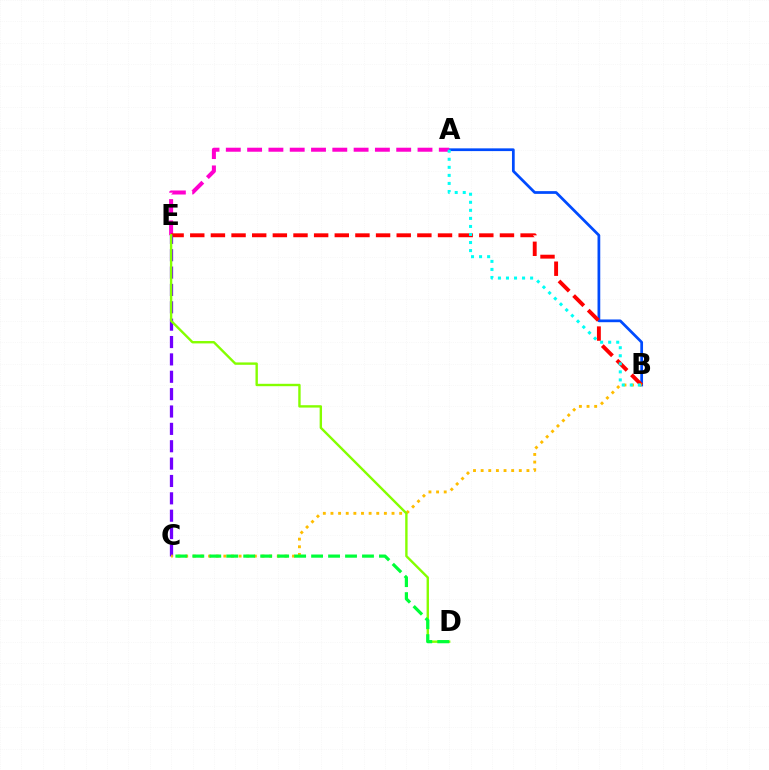{('A', 'B'): [{'color': '#004bff', 'line_style': 'solid', 'thickness': 1.97}, {'color': '#00fff6', 'line_style': 'dotted', 'thickness': 2.19}], ('A', 'E'): [{'color': '#ff00cf', 'line_style': 'dashed', 'thickness': 2.89}], ('B', 'E'): [{'color': '#ff0000', 'line_style': 'dashed', 'thickness': 2.8}], ('C', 'E'): [{'color': '#7200ff', 'line_style': 'dashed', 'thickness': 2.36}], ('B', 'C'): [{'color': '#ffbd00', 'line_style': 'dotted', 'thickness': 2.07}], ('D', 'E'): [{'color': '#84ff00', 'line_style': 'solid', 'thickness': 1.72}], ('C', 'D'): [{'color': '#00ff39', 'line_style': 'dashed', 'thickness': 2.31}]}